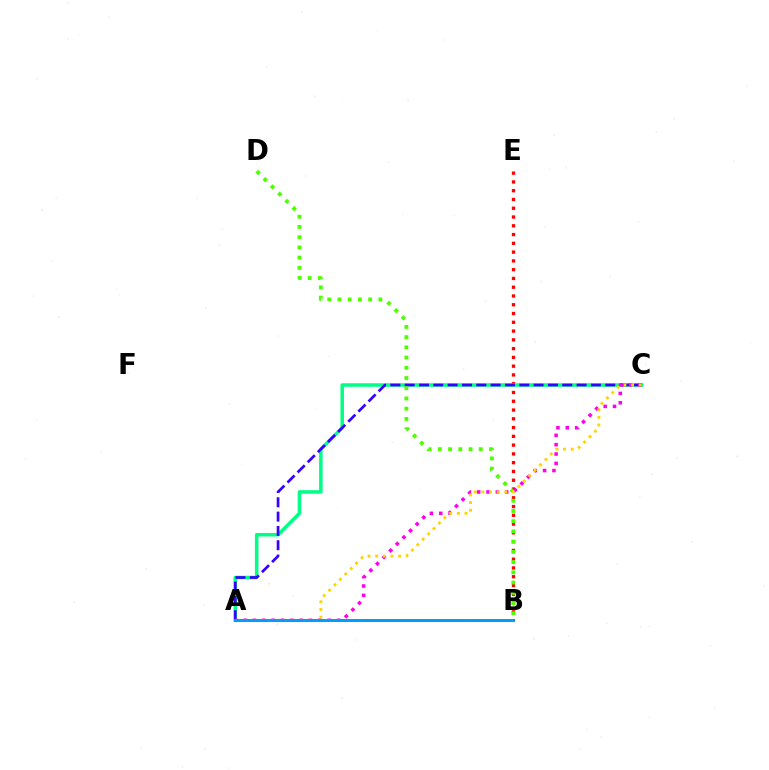{('B', 'E'): [{'color': '#ff0000', 'line_style': 'dotted', 'thickness': 2.38}], ('A', 'C'): [{'color': '#00ff86', 'line_style': 'solid', 'thickness': 2.54}, {'color': '#3700ff', 'line_style': 'dashed', 'thickness': 1.95}, {'color': '#ff00ed', 'line_style': 'dotted', 'thickness': 2.54}, {'color': '#ffd500', 'line_style': 'dotted', 'thickness': 2.08}], ('B', 'D'): [{'color': '#4fff00', 'line_style': 'dotted', 'thickness': 2.78}], ('A', 'B'): [{'color': '#009eff', 'line_style': 'solid', 'thickness': 2.15}]}